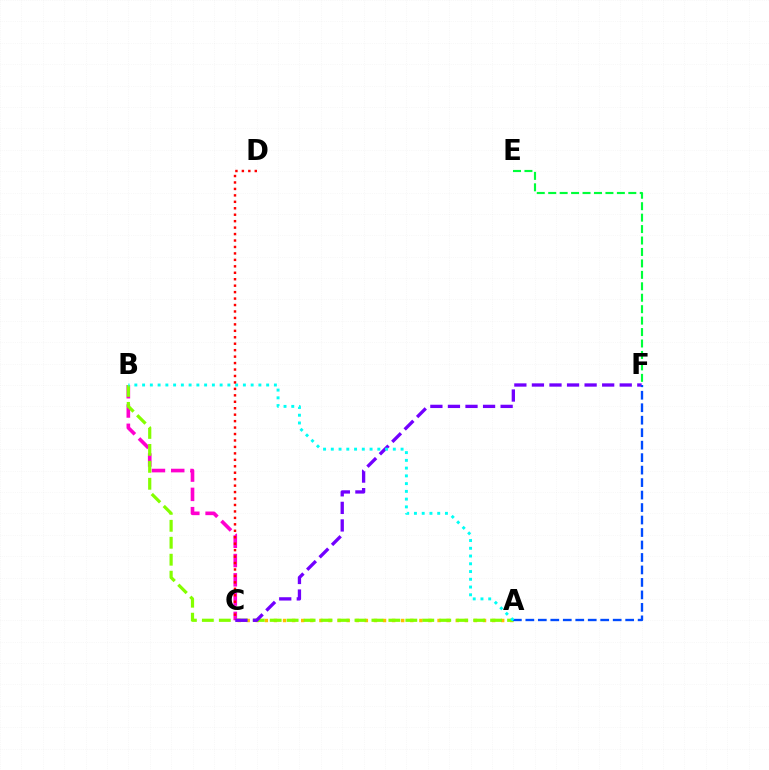{('A', 'C'): [{'color': '#ffbd00', 'line_style': 'dotted', 'thickness': 2.47}], ('B', 'C'): [{'color': '#ff00cf', 'line_style': 'dashed', 'thickness': 2.62}], ('A', 'B'): [{'color': '#84ff00', 'line_style': 'dashed', 'thickness': 2.3}, {'color': '#00fff6', 'line_style': 'dotted', 'thickness': 2.11}], ('E', 'F'): [{'color': '#00ff39', 'line_style': 'dashed', 'thickness': 1.55}], ('C', 'F'): [{'color': '#7200ff', 'line_style': 'dashed', 'thickness': 2.39}], ('A', 'F'): [{'color': '#004bff', 'line_style': 'dashed', 'thickness': 1.7}], ('C', 'D'): [{'color': '#ff0000', 'line_style': 'dotted', 'thickness': 1.75}]}